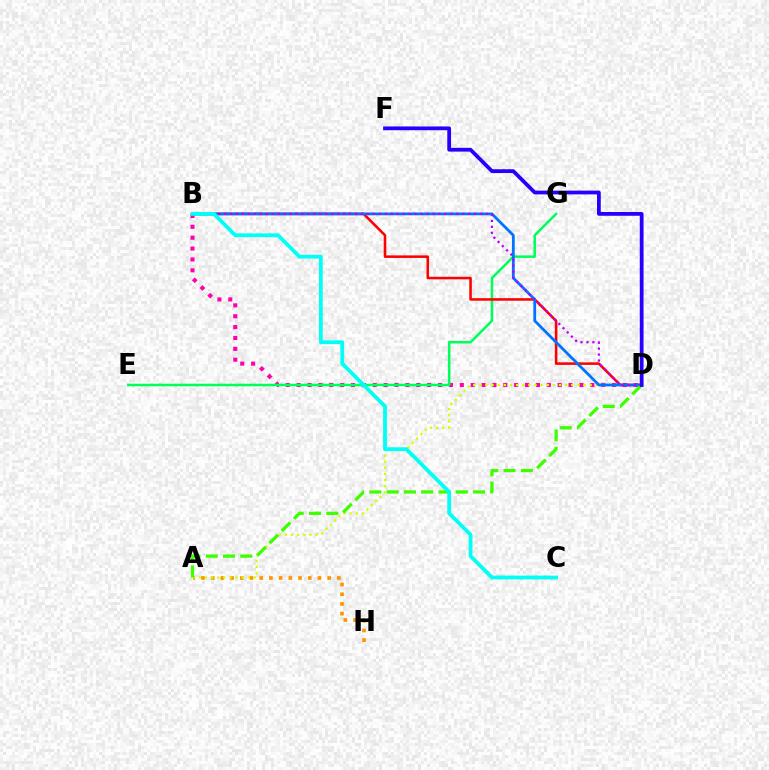{('A', 'H'): [{'color': '#ff9400', 'line_style': 'dotted', 'thickness': 2.64}], ('B', 'D'): [{'color': '#ff00ac', 'line_style': 'dotted', 'thickness': 2.96}, {'color': '#ff0000', 'line_style': 'solid', 'thickness': 1.84}, {'color': '#0074ff', 'line_style': 'solid', 'thickness': 1.99}, {'color': '#b900ff', 'line_style': 'dotted', 'thickness': 1.62}], ('A', 'D'): [{'color': '#d1ff00', 'line_style': 'dotted', 'thickness': 1.66}, {'color': '#3dff00', 'line_style': 'dashed', 'thickness': 2.35}], ('E', 'G'): [{'color': '#00ff5c', 'line_style': 'solid', 'thickness': 1.81}], ('B', 'C'): [{'color': '#00fff6', 'line_style': 'solid', 'thickness': 2.73}], ('D', 'F'): [{'color': '#2500ff', 'line_style': 'solid', 'thickness': 2.71}]}